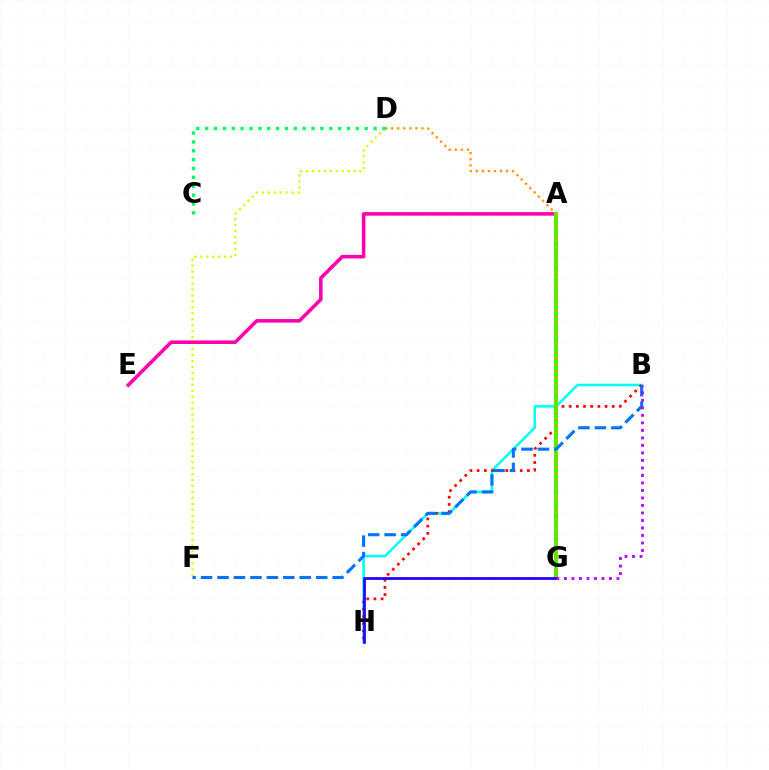{('D', 'F'): [{'color': '#d1ff00', 'line_style': 'dotted', 'thickness': 1.62}], ('B', 'H'): [{'color': '#00fff6', 'line_style': 'solid', 'thickness': 1.82}, {'color': '#ff0000', 'line_style': 'dotted', 'thickness': 1.95}], ('A', 'E'): [{'color': '#ff00ac', 'line_style': 'solid', 'thickness': 2.57}], ('A', 'G'): [{'color': '#3dff00', 'line_style': 'solid', 'thickness': 2.95}], ('D', 'G'): [{'color': '#ff9400', 'line_style': 'dotted', 'thickness': 1.64}], ('C', 'D'): [{'color': '#00ff5c', 'line_style': 'dotted', 'thickness': 2.41}], ('G', 'H'): [{'color': '#2500ff', 'line_style': 'solid', 'thickness': 1.99}], ('B', 'F'): [{'color': '#0074ff', 'line_style': 'dashed', 'thickness': 2.23}], ('B', 'G'): [{'color': '#b900ff', 'line_style': 'dotted', 'thickness': 2.04}]}